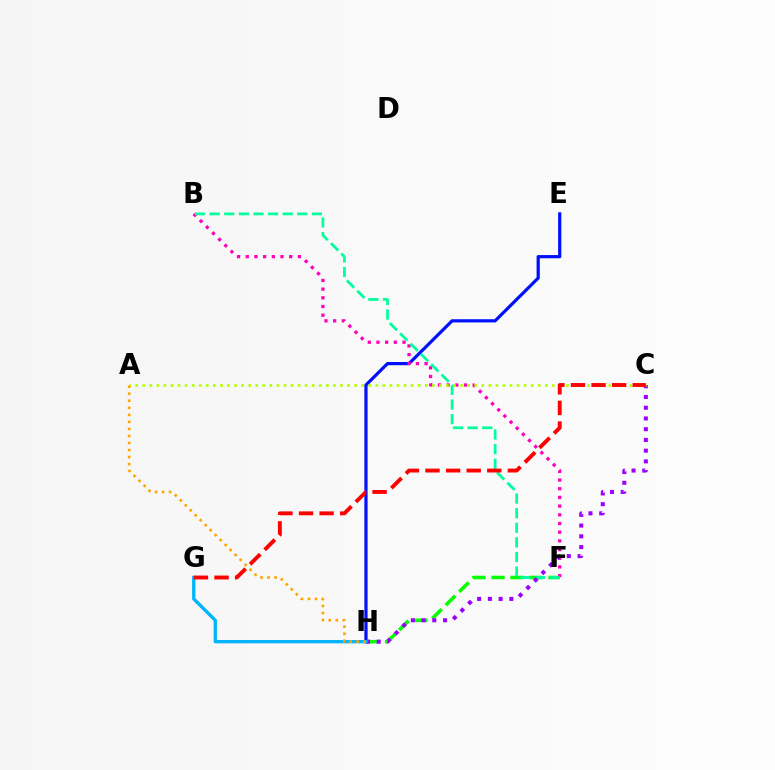{('F', 'H'): [{'color': '#08ff00', 'line_style': 'dashed', 'thickness': 2.58}], ('E', 'H'): [{'color': '#0010ff', 'line_style': 'solid', 'thickness': 2.31}], ('B', 'F'): [{'color': '#ff00bd', 'line_style': 'dotted', 'thickness': 2.36}, {'color': '#00ff9d', 'line_style': 'dashed', 'thickness': 1.98}], ('C', 'H'): [{'color': '#9b00ff', 'line_style': 'dotted', 'thickness': 2.92}], ('A', 'C'): [{'color': '#b3ff00', 'line_style': 'dotted', 'thickness': 1.92}], ('G', 'H'): [{'color': '#00b5ff', 'line_style': 'solid', 'thickness': 2.38}], ('C', 'G'): [{'color': '#ff0000', 'line_style': 'dashed', 'thickness': 2.8}], ('A', 'H'): [{'color': '#ffa500', 'line_style': 'dotted', 'thickness': 1.91}]}